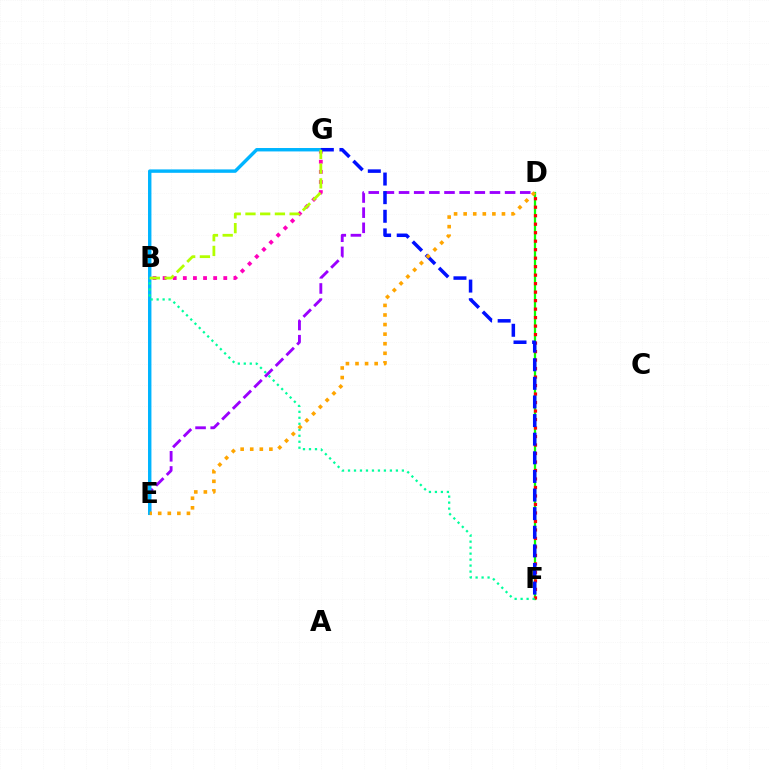{('B', 'G'): [{'color': '#ff00bd', 'line_style': 'dotted', 'thickness': 2.75}, {'color': '#b3ff00', 'line_style': 'dashed', 'thickness': 2.0}], ('D', 'E'): [{'color': '#9b00ff', 'line_style': 'dashed', 'thickness': 2.06}, {'color': '#ffa500', 'line_style': 'dotted', 'thickness': 2.6}], ('E', 'G'): [{'color': '#00b5ff', 'line_style': 'solid', 'thickness': 2.46}], ('D', 'F'): [{'color': '#08ff00', 'line_style': 'solid', 'thickness': 1.63}, {'color': '#ff0000', 'line_style': 'dotted', 'thickness': 2.31}], ('B', 'F'): [{'color': '#00ff9d', 'line_style': 'dotted', 'thickness': 1.63}], ('F', 'G'): [{'color': '#0010ff', 'line_style': 'dashed', 'thickness': 2.53}]}